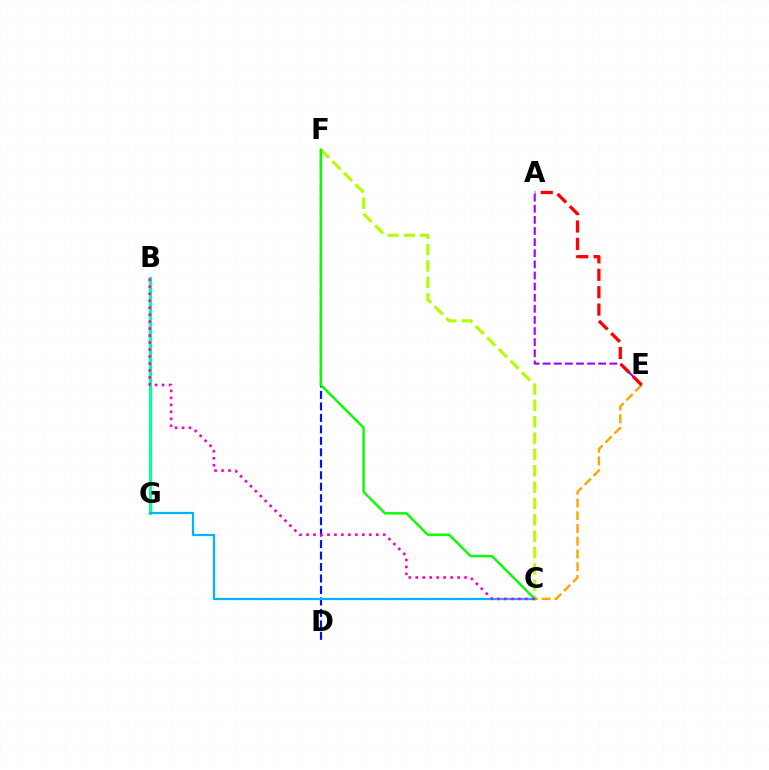{('A', 'E'): [{'color': '#9b00ff', 'line_style': 'dashed', 'thickness': 1.51}, {'color': '#ff0000', 'line_style': 'dashed', 'thickness': 2.37}], ('C', 'E'): [{'color': '#ffa500', 'line_style': 'dashed', 'thickness': 1.73}], ('D', 'F'): [{'color': '#0010ff', 'line_style': 'dashed', 'thickness': 1.56}], ('B', 'G'): [{'color': '#00ff9d', 'line_style': 'solid', 'thickness': 2.24}], ('C', 'F'): [{'color': '#b3ff00', 'line_style': 'dashed', 'thickness': 2.22}, {'color': '#08ff00', 'line_style': 'solid', 'thickness': 1.74}], ('C', 'G'): [{'color': '#00b5ff', 'line_style': 'solid', 'thickness': 1.62}], ('B', 'C'): [{'color': '#ff00bd', 'line_style': 'dotted', 'thickness': 1.89}]}